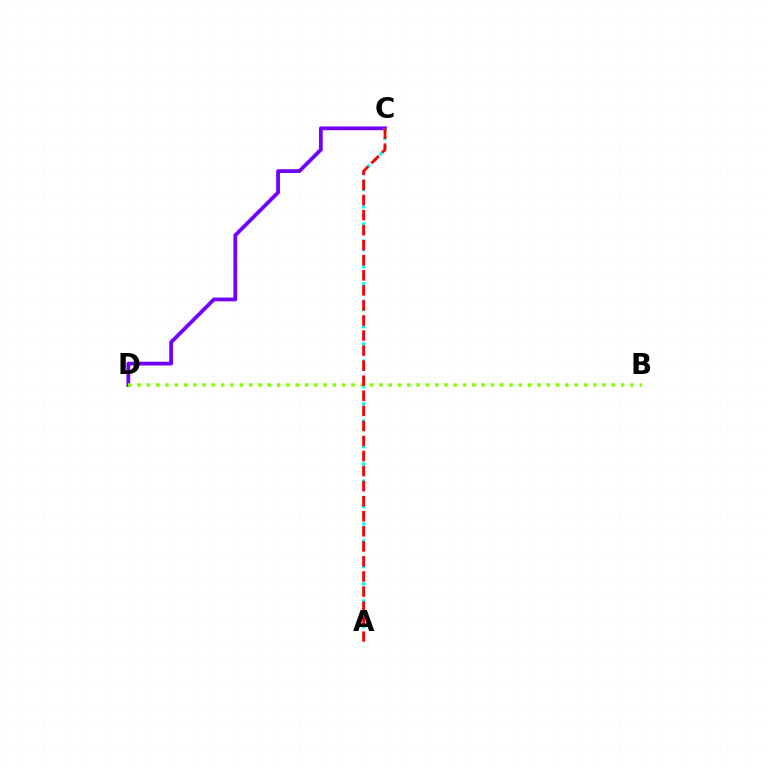{('C', 'D'): [{'color': '#7200ff', 'line_style': 'solid', 'thickness': 2.72}], ('A', 'C'): [{'color': '#00fff6', 'line_style': 'dotted', 'thickness': 2.33}, {'color': '#ff0000', 'line_style': 'dashed', 'thickness': 2.05}], ('B', 'D'): [{'color': '#84ff00', 'line_style': 'dotted', 'thickness': 2.53}]}